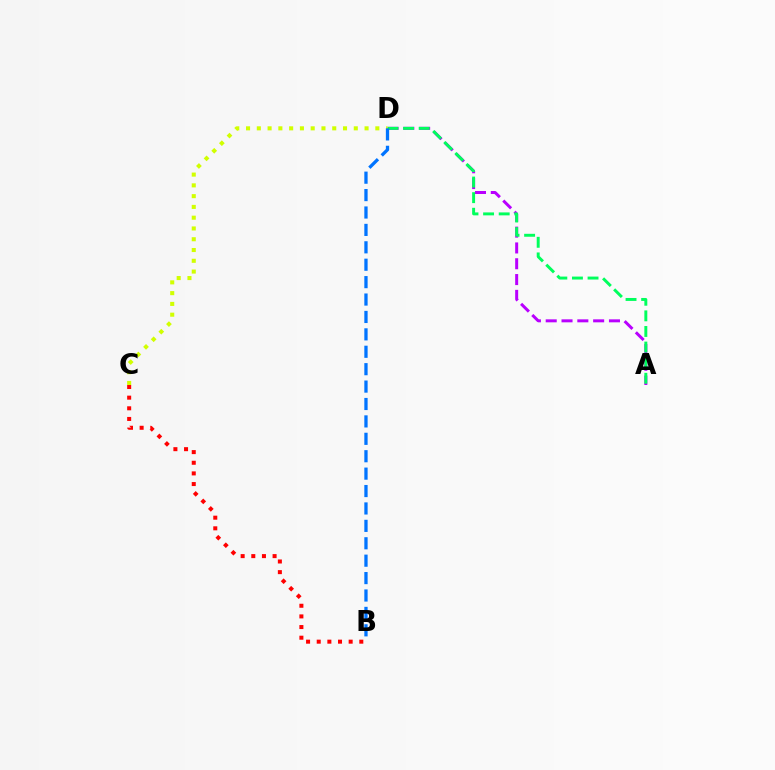{('A', 'D'): [{'color': '#b900ff', 'line_style': 'dashed', 'thickness': 2.15}, {'color': '#00ff5c', 'line_style': 'dashed', 'thickness': 2.12}], ('B', 'C'): [{'color': '#ff0000', 'line_style': 'dotted', 'thickness': 2.89}], ('C', 'D'): [{'color': '#d1ff00', 'line_style': 'dotted', 'thickness': 2.93}], ('B', 'D'): [{'color': '#0074ff', 'line_style': 'dashed', 'thickness': 2.37}]}